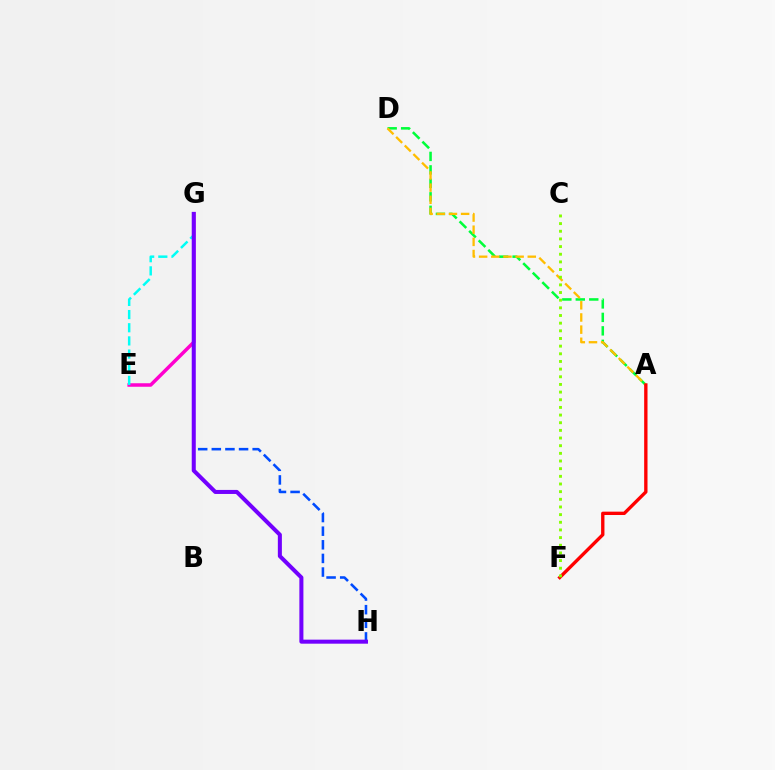{('G', 'H'): [{'color': '#004bff', 'line_style': 'dashed', 'thickness': 1.85}, {'color': '#7200ff', 'line_style': 'solid', 'thickness': 2.9}], ('A', 'D'): [{'color': '#00ff39', 'line_style': 'dashed', 'thickness': 1.83}, {'color': '#ffbd00', 'line_style': 'dashed', 'thickness': 1.65}], ('E', 'G'): [{'color': '#ff00cf', 'line_style': 'solid', 'thickness': 2.52}, {'color': '#00fff6', 'line_style': 'dashed', 'thickness': 1.79}], ('A', 'F'): [{'color': '#ff0000', 'line_style': 'solid', 'thickness': 2.41}], ('C', 'F'): [{'color': '#84ff00', 'line_style': 'dotted', 'thickness': 2.08}]}